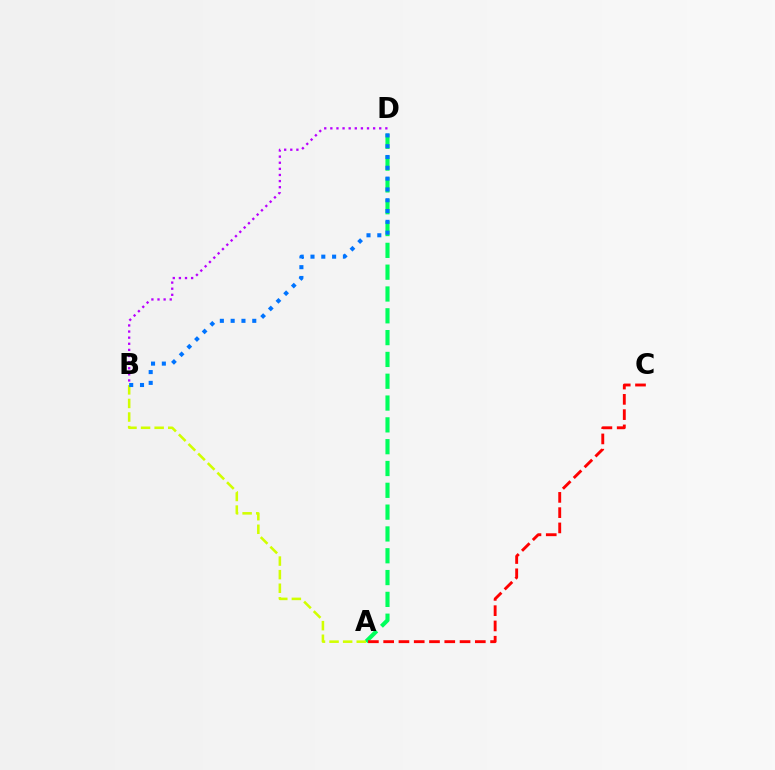{('A', 'D'): [{'color': '#00ff5c', 'line_style': 'dashed', 'thickness': 2.96}], ('A', 'B'): [{'color': '#d1ff00', 'line_style': 'dashed', 'thickness': 1.85}], ('B', 'D'): [{'color': '#0074ff', 'line_style': 'dotted', 'thickness': 2.94}, {'color': '#b900ff', 'line_style': 'dotted', 'thickness': 1.66}], ('A', 'C'): [{'color': '#ff0000', 'line_style': 'dashed', 'thickness': 2.07}]}